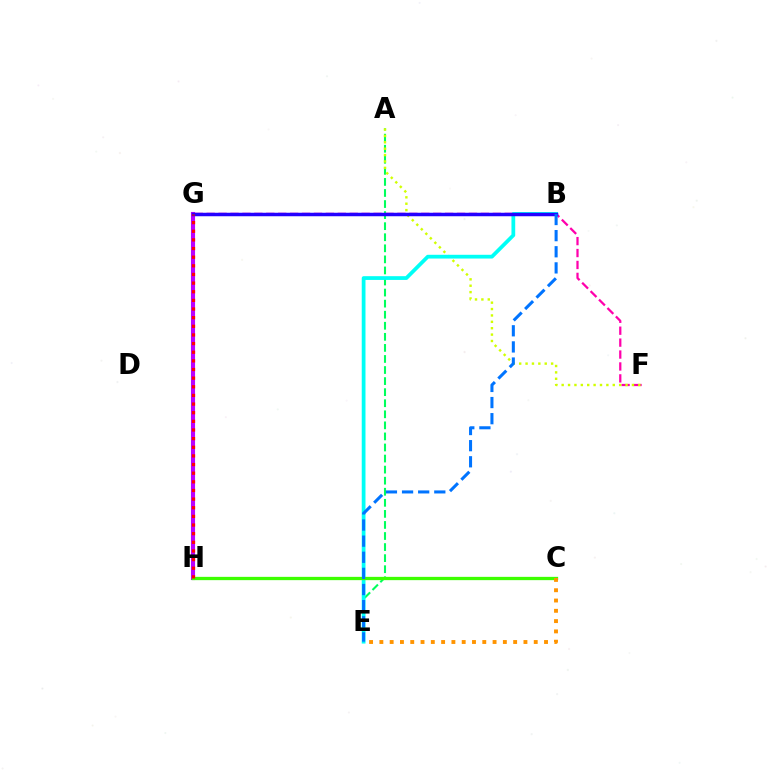{('F', 'G'): [{'color': '#ff00ac', 'line_style': 'dashed', 'thickness': 1.62}], ('A', 'E'): [{'color': '#00ff5c', 'line_style': 'dashed', 'thickness': 1.5}], ('G', 'H'): [{'color': '#b900ff', 'line_style': 'solid', 'thickness': 2.95}, {'color': '#ff0000', 'line_style': 'dotted', 'thickness': 2.35}], ('A', 'F'): [{'color': '#d1ff00', 'line_style': 'dotted', 'thickness': 1.74}], ('B', 'E'): [{'color': '#00fff6', 'line_style': 'solid', 'thickness': 2.71}, {'color': '#0074ff', 'line_style': 'dashed', 'thickness': 2.19}], ('C', 'H'): [{'color': '#3dff00', 'line_style': 'solid', 'thickness': 2.37}], ('C', 'E'): [{'color': '#ff9400', 'line_style': 'dotted', 'thickness': 2.8}], ('B', 'G'): [{'color': '#2500ff', 'line_style': 'solid', 'thickness': 2.5}]}